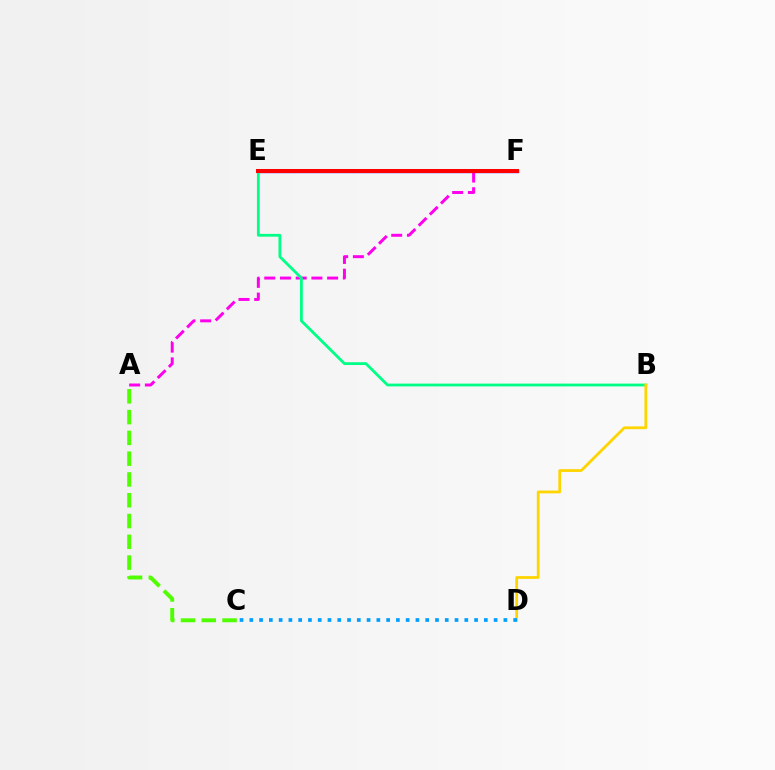{('E', 'F'): [{'color': '#3700ff', 'line_style': 'solid', 'thickness': 2.4}, {'color': '#ff0000', 'line_style': 'solid', 'thickness': 2.89}], ('A', 'F'): [{'color': '#ff00ed', 'line_style': 'dashed', 'thickness': 2.14}], ('B', 'E'): [{'color': '#00ff86', 'line_style': 'solid', 'thickness': 2.01}], ('B', 'D'): [{'color': '#ffd500', 'line_style': 'solid', 'thickness': 2.01}], ('A', 'C'): [{'color': '#4fff00', 'line_style': 'dashed', 'thickness': 2.82}], ('C', 'D'): [{'color': '#009eff', 'line_style': 'dotted', 'thickness': 2.66}]}